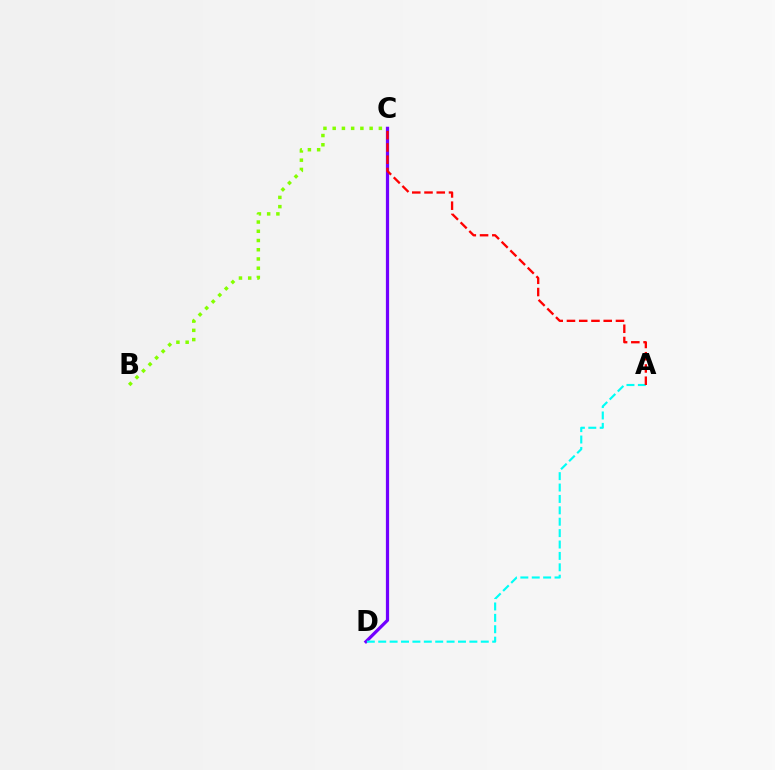{('C', 'D'): [{'color': '#7200ff', 'line_style': 'solid', 'thickness': 2.32}], ('A', 'D'): [{'color': '#00fff6', 'line_style': 'dashed', 'thickness': 1.55}], ('A', 'C'): [{'color': '#ff0000', 'line_style': 'dashed', 'thickness': 1.66}], ('B', 'C'): [{'color': '#84ff00', 'line_style': 'dotted', 'thickness': 2.51}]}